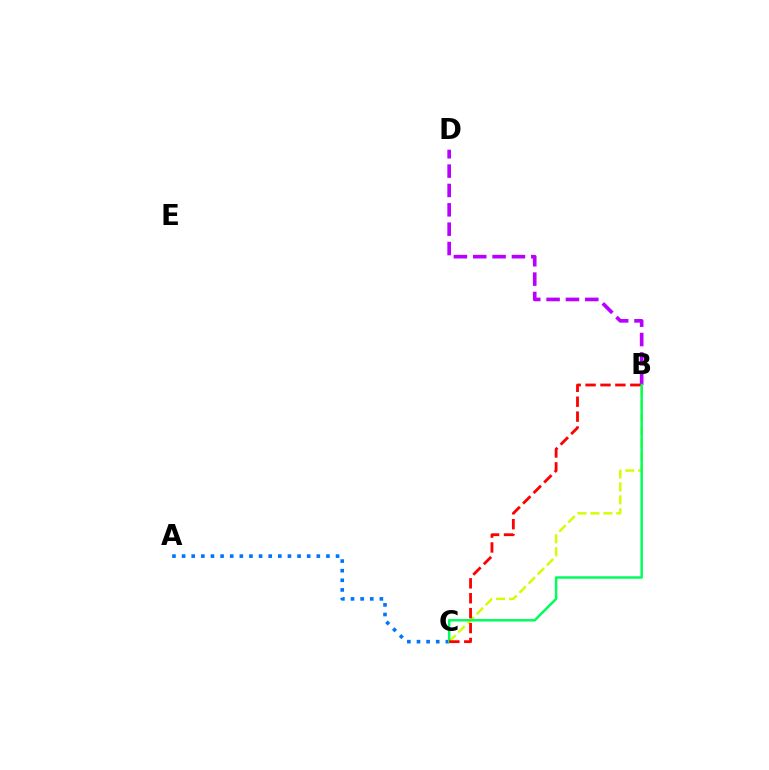{('B', 'C'): [{'color': '#d1ff00', 'line_style': 'dashed', 'thickness': 1.76}, {'color': '#00ff5c', 'line_style': 'solid', 'thickness': 1.79}, {'color': '#ff0000', 'line_style': 'dashed', 'thickness': 2.02}], ('B', 'D'): [{'color': '#b900ff', 'line_style': 'dashed', 'thickness': 2.63}], ('A', 'C'): [{'color': '#0074ff', 'line_style': 'dotted', 'thickness': 2.61}]}